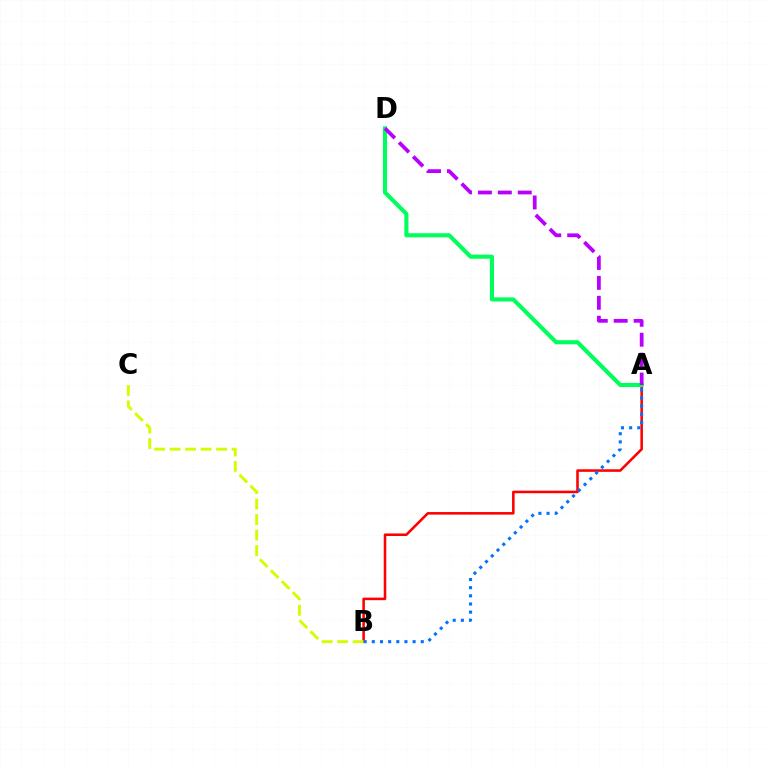{('A', 'B'): [{'color': '#ff0000', 'line_style': 'solid', 'thickness': 1.84}, {'color': '#0074ff', 'line_style': 'dotted', 'thickness': 2.22}], ('B', 'C'): [{'color': '#d1ff00', 'line_style': 'dashed', 'thickness': 2.11}], ('A', 'D'): [{'color': '#00ff5c', 'line_style': 'solid', 'thickness': 2.96}, {'color': '#b900ff', 'line_style': 'dashed', 'thickness': 2.71}]}